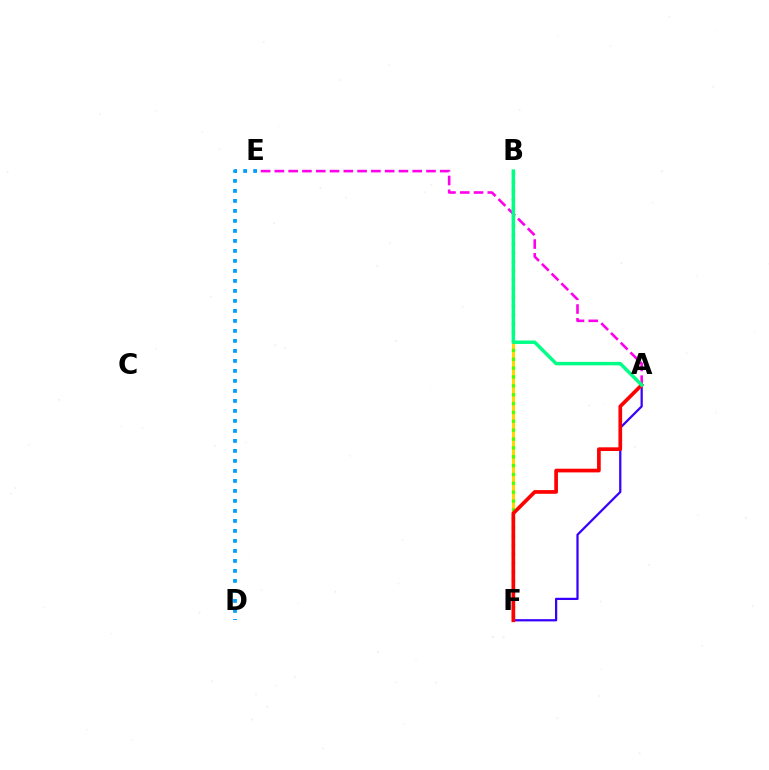{('A', 'F'): [{'color': '#3700ff', 'line_style': 'solid', 'thickness': 1.61}, {'color': '#ff0000', 'line_style': 'solid', 'thickness': 2.65}], ('B', 'F'): [{'color': '#ffd500', 'line_style': 'solid', 'thickness': 2.14}, {'color': '#4fff00', 'line_style': 'dotted', 'thickness': 2.41}], ('D', 'E'): [{'color': '#009eff', 'line_style': 'dotted', 'thickness': 2.72}], ('A', 'E'): [{'color': '#ff00ed', 'line_style': 'dashed', 'thickness': 1.87}], ('A', 'B'): [{'color': '#00ff86', 'line_style': 'solid', 'thickness': 2.49}]}